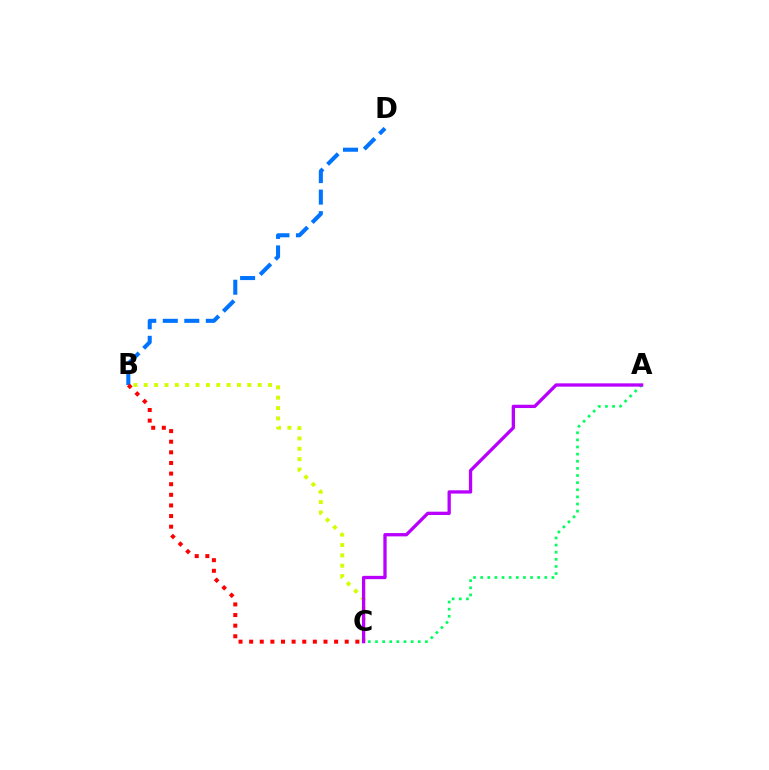{('B', 'D'): [{'color': '#0074ff', 'line_style': 'dashed', 'thickness': 2.92}], ('B', 'C'): [{'color': '#d1ff00', 'line_style': 'dotted', 'thickness': 2.81}, {'color': '#ff0000', 'line_style': 'dotted', 'thickness': 2.89}], ('A', 'C'): [{'color': '#00ff5c', 'line_style': 'dotted', 'thickness': 1.94}, {'color': '#b900ff', 'line_style': 'solid', 'thickness': 2.37}]}